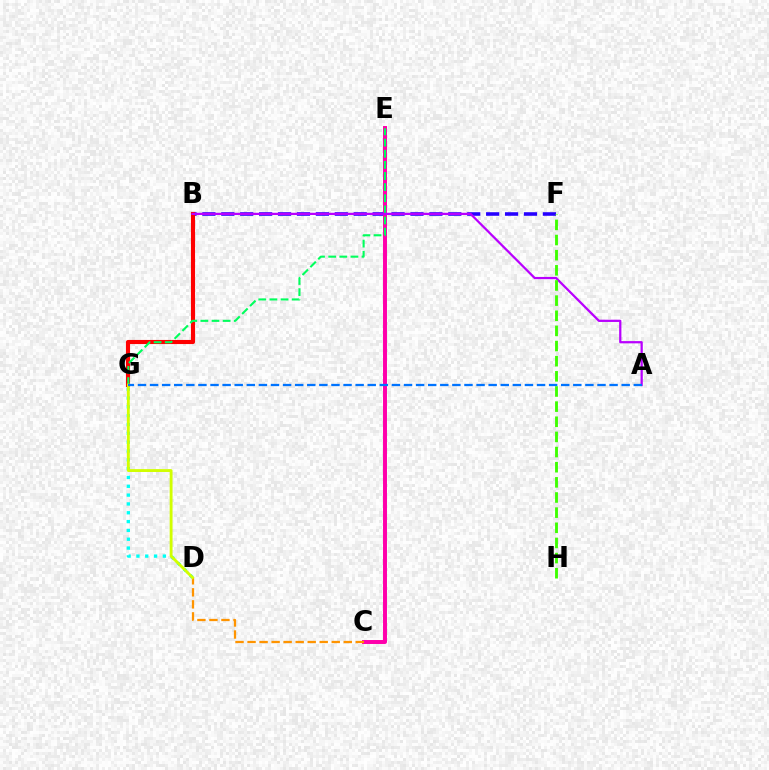{('B', 'F'): [{'color': '#2500ff', 'line_style': 'dashed', 'thickness': 2.57}], ('C', 'E'): [{'color': '#ff00ac', 'line_style': 'solid', 'thickness': 2.85}], ('B', 'G'): [{'color': '#ff0000', 'line_style': 'solid', 'thickness': 2.96}], ('D', 'G'): [{'color': '#00fff6', 'line_style': 'dotted', 'thickness': 2.4}, {'color': '#d1ff00', 'line_style': 'solid', 'thickness': 2.06}], ('E', 'G'): [{'color': '#00ff5c', 'line_style': 'dashed', 'thickness': 1.51}], ('C', 'D'): [{'color': '#ff9400', 'line_style': 'dashed', 'thickness': 1.63}], ('A', 'B'): [{'color': '#b900ff', 'line_style': 'solid', 'thickness': 1.62}], ('F', 'H'): [{'color': '#3dff00', 'line_style': 'dashed', 'thickness': 2.06}], ('A', 'G'): [{'color': '#0074ff', 'line_style': 'dashed', 'thickness': 1.64}]}